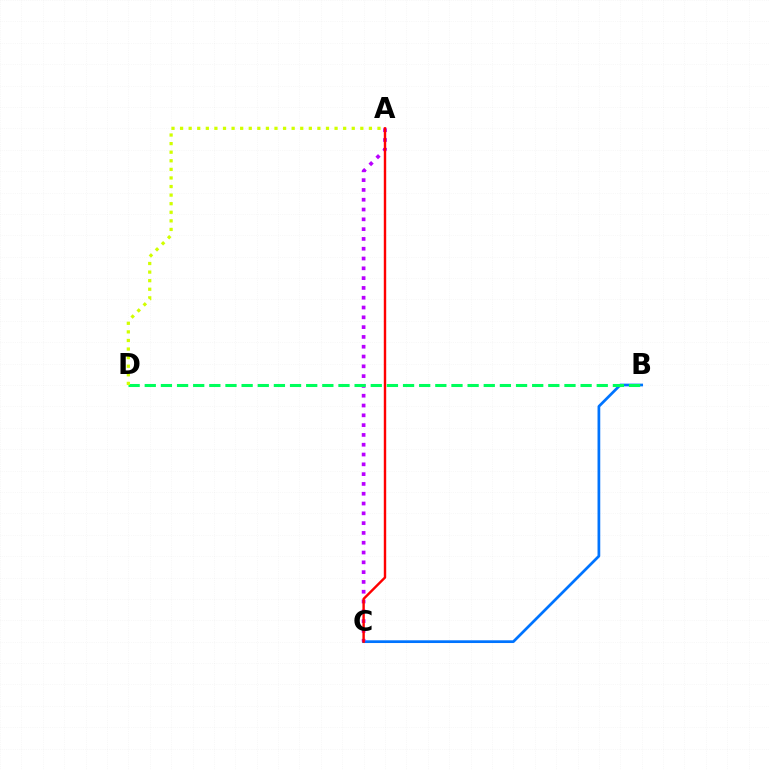{('B', 'C'): [{'color': '#0074ff', 'line_style': 'solid', 'thickness': 1.97}], ('A', 'C'): [{'color': '#b900ff', 'line_style': 'dotted', 'thickness': 2.66}, {'color': '#ff0000', 'line_style': 'solid', 'thickness': 1.74}], ('B', 'D'): [{'color': '#00ff5c', 'line_style': 'dashed', 'thickness': 2.19}], ('A', 'D'): [{'color': '#d1ff00', 'line_style': 'dotted', 'thickness': 2.33}]}